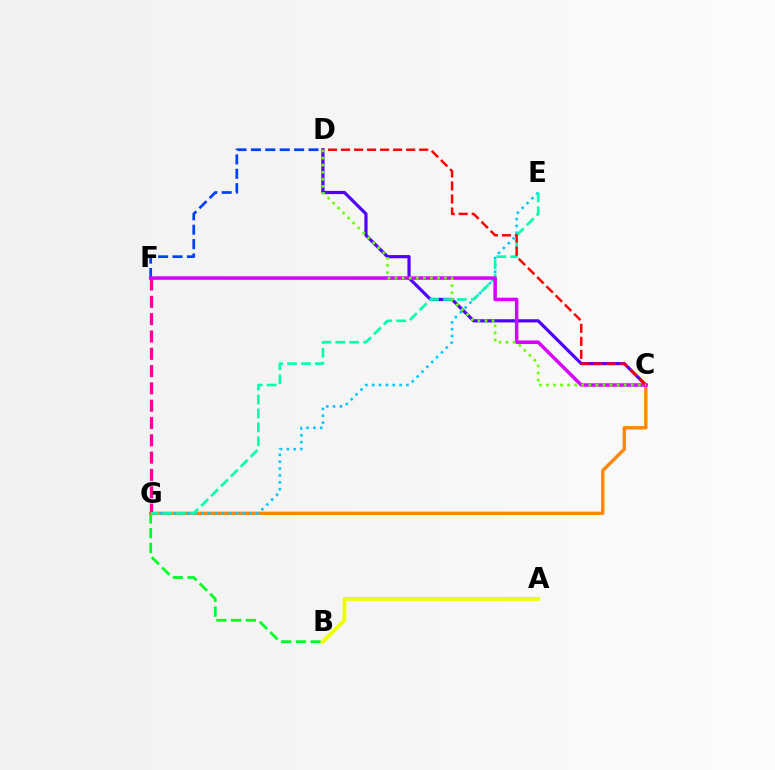{('B', 'G'): [{'color': '#00ff27', 'line_style': 'dashed', 'thickness': 2.0}], ('A', 'B'): [{'color': '#eeff00', 'line_style': 'solid', 'thickness': 2.76}], ('C', 'G'): [{'color': '#ff8800', 'line_style': 'solid', 'thickness': 2.44}], ('E', 'G'): [{'color': '#00c7ff', 'line_style': 'dotted', 'thickness': 1.86}, {'color': '#00ffaf', 'line_style': 'dashed', 'thickness': 1.89}], ('D', 'F'): [{'color': '#003fff', 'line_style': 'dashed', 'thickness': 1.96}], ('F', 'G'): [{'color': '#ff00a0', 'line_style': 'dashed', 'thickness': 2.35}], ('C', 'D'): [{'color': '#4f00ff', 'line_style': 'solid', 'thickness': 2.3}, {'color': '#ff0000', 'line_style': 'dashed', 'thickness': 1.77}, {'color': '#66ff00', 'line_style': 'dotted', 'thickness': 1.92}], ('C', 'F'): [{'color': '#d600ff', 'line_style': 'solid', 'thickness': 2.52}]}